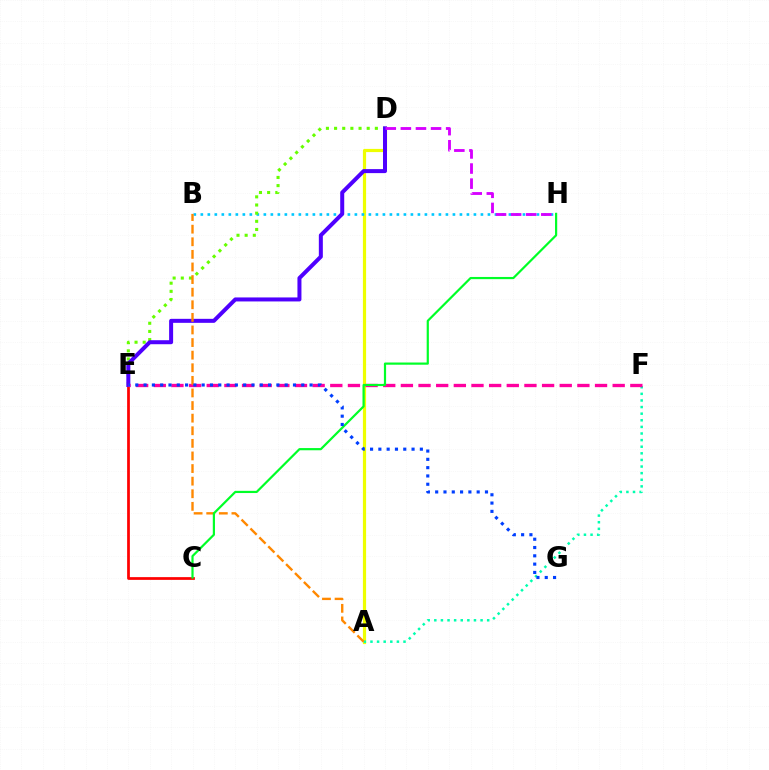{('A', 'D'): [{'color': '#eeff00', 'line_style': 'solid', 'thickness': 2.3}], ('A', 'F'): [{'color': '#00ffaf', 'line_style': 'dotted', 'thickness': 1.8}], ('C', 'E'): [{'color': '#ff0000', 'line_style': 'solid', 'thickness': 1.97}], ('B', 'H'): [{'color': '#00c7ff', 'line_style': 'dotted', 'thickness': 1.9}], ('D', 'E'): [{'color': '#66ff00', 'line_style': 'dotted', 'thickness': 2.22}, {'color': '#4f00ff', 'line_style': 'solid', 'thickness': 2.88}], ('E', 'F'): [{'color': '#ff00a0', 'line_style': 'dashed', 'thickness': 2.4}], ('D', 'H'): [{'color': '#d600ff', 'line_style': 'dashed', 'thickness': 2.05}], ('A', 'B'): [{'color': '#ff8800', 'line_style': 'dashed', 'thickness': 1.71}], ('C', 'H'): [{'color': '#00ff27', 'line_style': 'solid', 'thickness': 1.58}], ('E', 'G'): [{'color': '#003fff', 'line_style': 'dotted', 'thickness': 2.25}]}